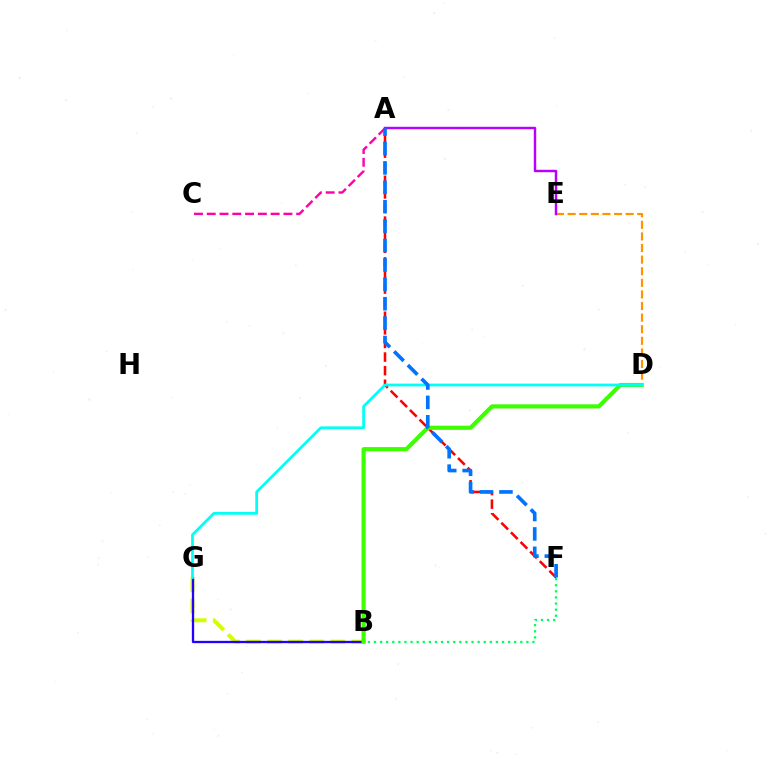{('B', 'G'): [{'color': '#d1ff00', 'line_style': 'dashed', 'thickness': 2.86}, {'color': '#2500ff', 'line_style': 'solid', 'thickness': 1.66}], ('A', 'F'): [{'color': '#ff0000', 'line_style': 'dashed', 'thickness': 1.85}, {'color': '#0074ff', 'line_style': 'dashed', 'thickness': 2.64}], ('D', 'E'): [{'color': '#ff9400', 'line_style': 'dashed', 'thickness': 1.58}], ('A', 'C'): [{'color': '#ff00ac', 'line_style': 'dashed', 'thickness': 1.74}], ('B', 'F'): [{'color': '#00ff5c', 'line_style': 'dotted', 'thickness': 1.66}], ('B', 'D'): [{'color': '#3dff00', 'line_style': 'solid', 'thickness': 3.0}], ('A', 'E'): [{'color': '#b900ff', 'line_style': 'solid', 'thickness': 1.76}], ('D', 'G'): [{'color': '#00fff6', 'line_style': 'solid', 'thickness': 1.99}]}